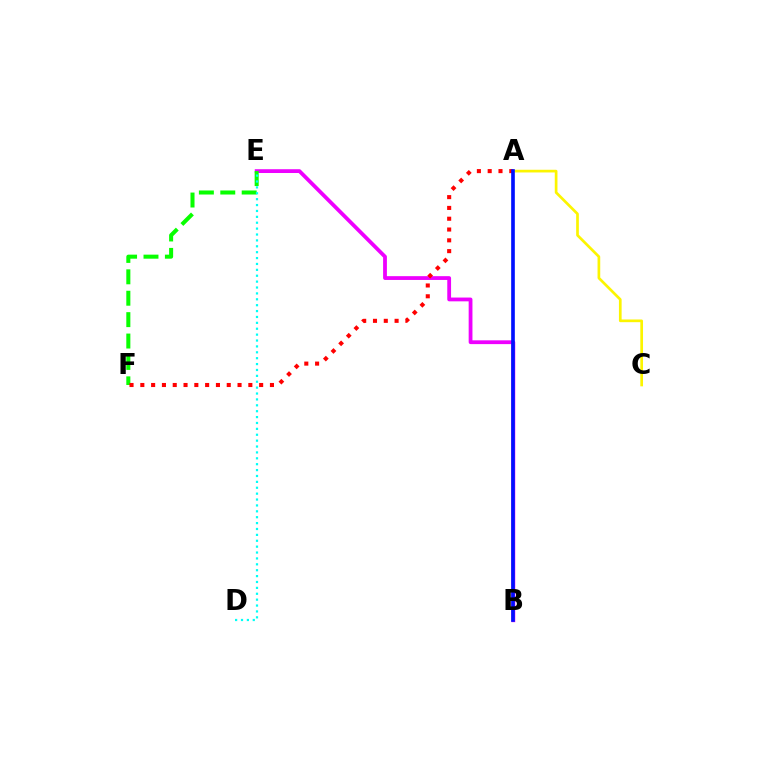{('B', 'E'): [{'color': '#ee00ff', 'line_style': 'solid', 'thickness': 2.73}], ('E', 'F'): [{'color': '#08ff00', 'line_style': 'dashed', 'thickness': 2.91}], ('A', 'F'): [{'color': '#ff0000', 'line_style': 'dotted', 'thickness': 2.93}], ('A', 'C'): [{'color': '#fcf500', 'line_style': 'solid', 'thickness': 1.94}], ('A', 'B'): [{'color': '#0010ff', 'line_style': 'solid', 'thickness': 2.63}], ('D', 'E'): [{'color': '#00fff6', 'line_style': 'dotted', 'thickness': 1.6}]}